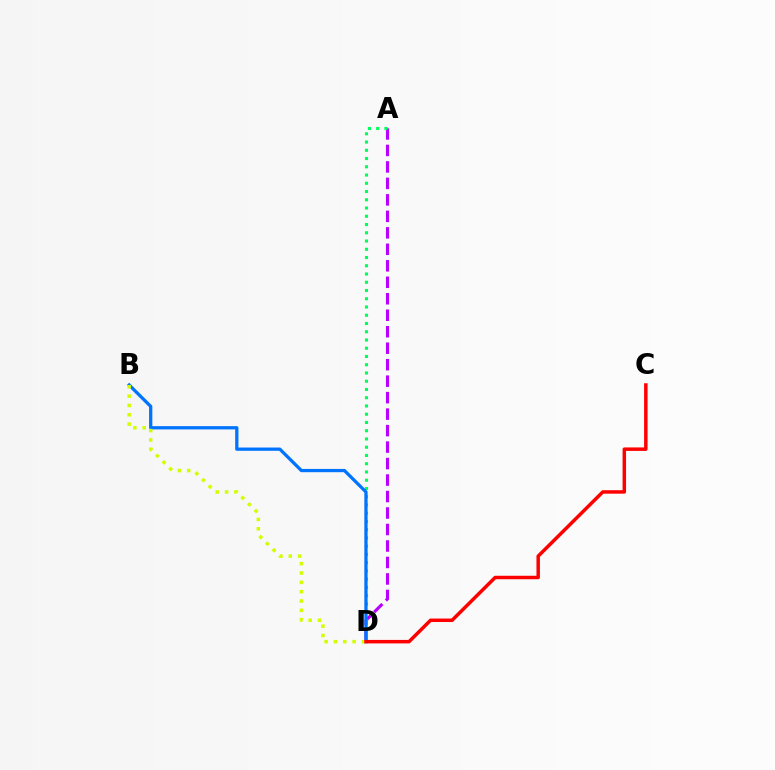{('A', 'D'): [{'color': '#b900ff', 'line_style': 'dashed', 'thickness': 2.24}, {'color': '#00ff5c', 'line_style': 'dotted', 'thickness': 2.24}], ('B', 'D'): [{'color': '#0074ff', 'line_style': 'solid', 'thickness': 2.35}, {'color': '#d1ff00', 'line_style': 'dotted', 'thickness': 2.54}], ('C', 'D'): [{'color': '#ff0000', 'line_style': 'solid', 'thickness': 2.51}]}